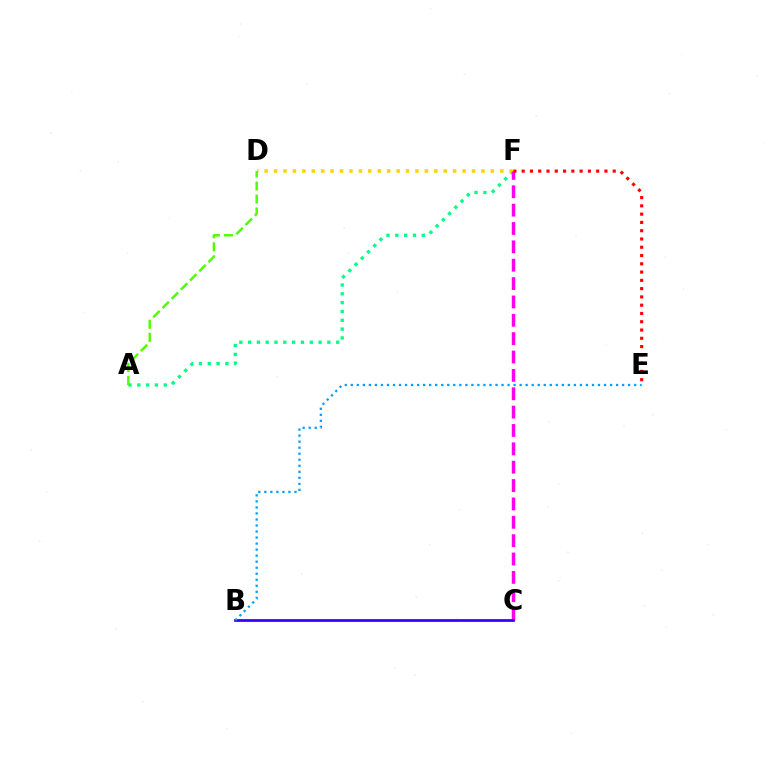{('A', 'F'): [{'color': '#00ff86', 'line_style': 'dotted', 'thickness': 2.39}], ('D', 'F'): [{'color': '#ffd500', 'line_style': 'dotted', 'thickness': 2.56}], ('C', 'F'): [{'color': '#ff00ed', 'line_style': 'dashed', 'thickness': 2.49}], ('B', 'C'): [{'color': '#3700ff', 'line_style': 'solid', 'thickness': 1.99}], ('B', 'E'): [{'color': '#009eff', 'line_style': 'dotted', 'thickness': 1.64}], ('E', 'F'): [{'color': '#ff0000', 'line_style': 'dotted', 'thickness': 2.25}], ('A', 'D'): [{'color': '#4fff00', 'line_style': 'dashed', 'thickness': 1.77}]}